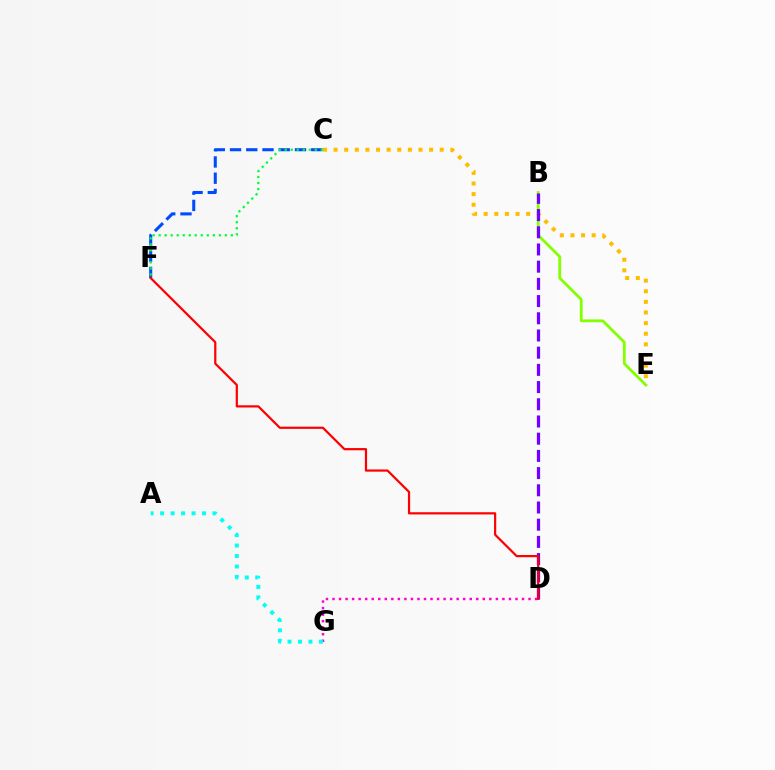{('D', 'G'): [{'color': '#ff00cf', 'line_style': 'dotted', 'thickness': 1.78}], ('B', 'E'): [{'color': '#84ff00', 'line_style': 'solid', 'thickness': 2.01}], ('C', 'F'): [{'color': '#004bff', 'line_style': 'dashed', 'thickness': 2.21}, {'color': '#00ff39', 'line_style': 'dotted', 'thickness': 1.63}], ('C', 'E'): [{'color': '#ffbd00', 'line_style': 'dotted', 'thickness': 2.89}], ('B', 'D'): [{'color': '#7200ff', 'line_style': 'dashed', 'thickness': 2.34}], ('D', 'F'): [{'color': '#ff0000', 'line_style': 'solid', 'thickness': 1.59}], ('A', 'G'): [{'color': '#00fff6', 'line_style': 'dotted', 'thickness': 2.85}]}